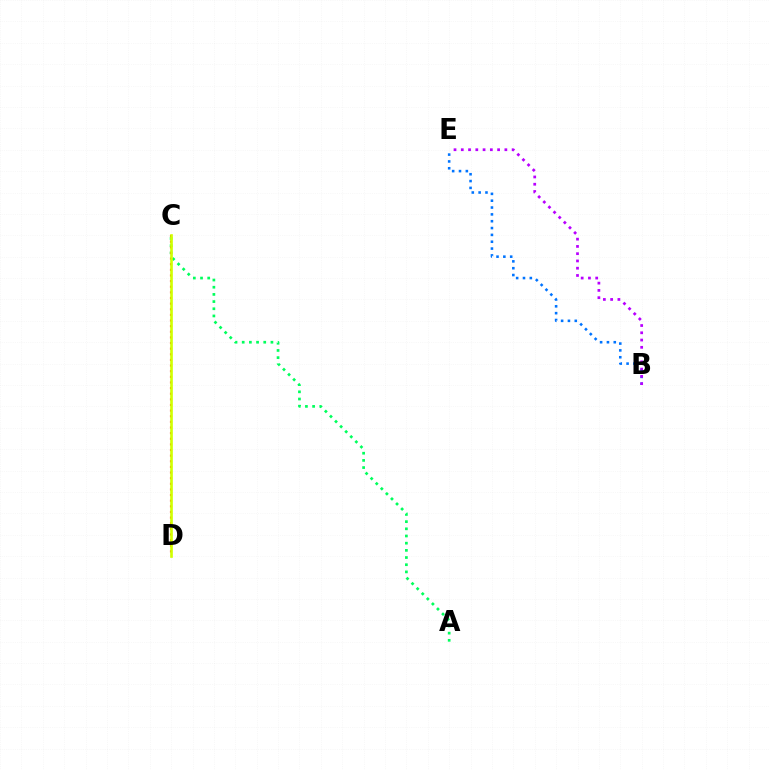{('A', 'C'): [{'color': '#00ff5c', 'line_style': 'dotted', 'thickness': 1.95}], ('C', 'D'): [{'color': '#ff0000', 'line_style': 'dotted', 'thickness': 1.53}, {'color': '#d1ff00', 'line_style': 'solid', 'thickness': 1.91}], ('B', 'E'): [{'color': '#0074ff', 'line_style': 'dotted', 'thickness': 1.86}, {'color': '#b900ff', 'line_style': 'dotted', 'thickness': 1.97}]}